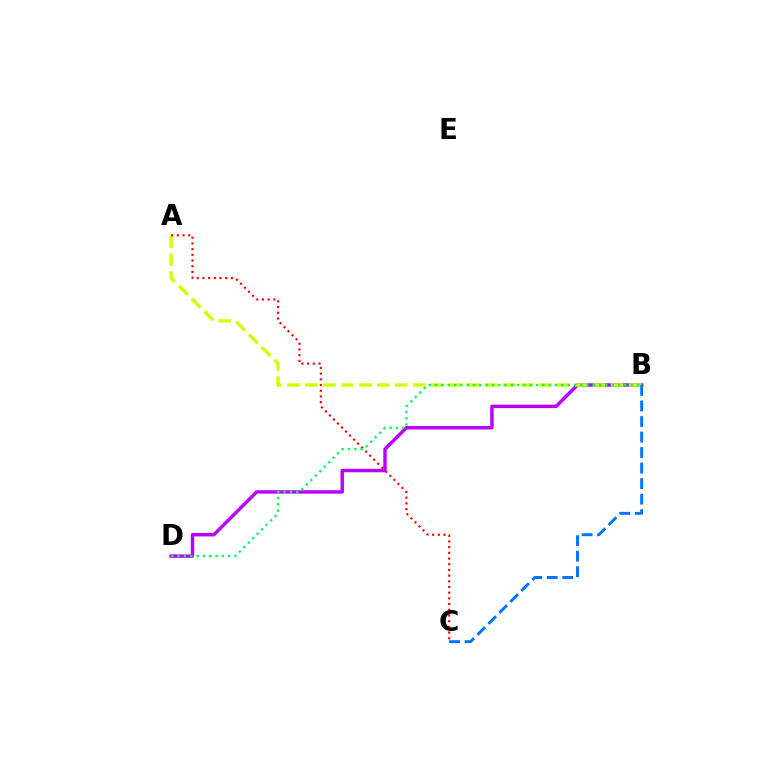{('B', 'D'): [{'color': '#b900ff', 'line_style': 'solid', 'thickness': 2.47}, {'color': '#00ff5c', 'line_style': 'dotted', 'thickness': 1.71}], ('A', 'B'): [{'color': '#d1ff00', 'line_style': 'dashed', 'thickness': 2.44}], ('B', 'C'): [{'color': '#0074ff', 'line_style': 'dashed', 'thickness': 2.11}], ('A', 'C'): [{'color': '#ff0000', 'line_style': 'dotted', 'thickness': 1.55}]}